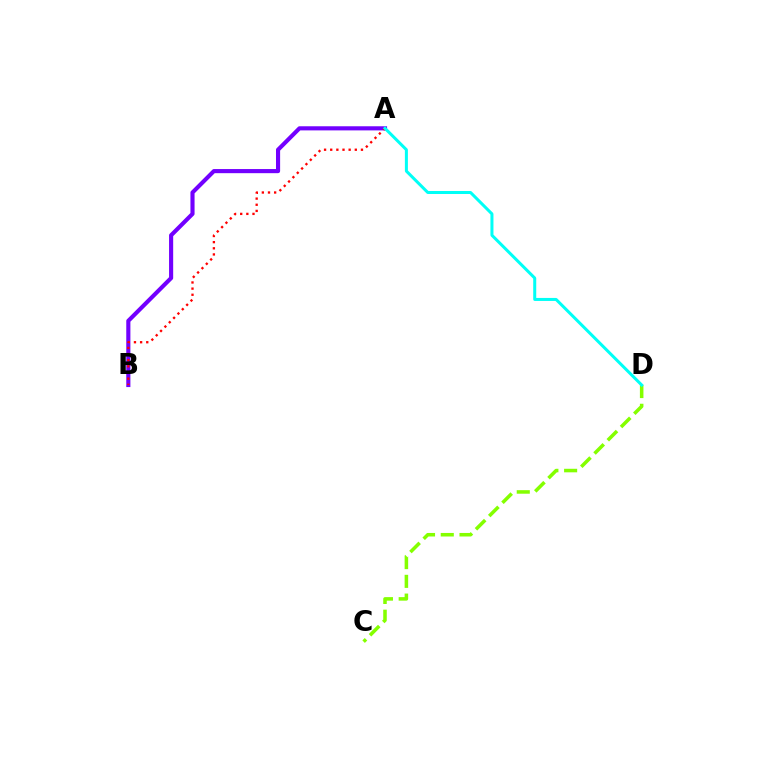{('A', 'B'): [{'color': '#7200ff', 'line_style': 'solid', 'thickness': 2.97}, {'color': '#ff0000', 'line_style': 'dotted', 'thickness': 1.67}], ('C', 'D'): [{'color': '#84ff00', 'line_style': 'dashed', 'thickness': 2.55}], ('A', 'D'): [{'color': '#00fff6', 'line_style': 'solid', 'thickness': 2.17}]}